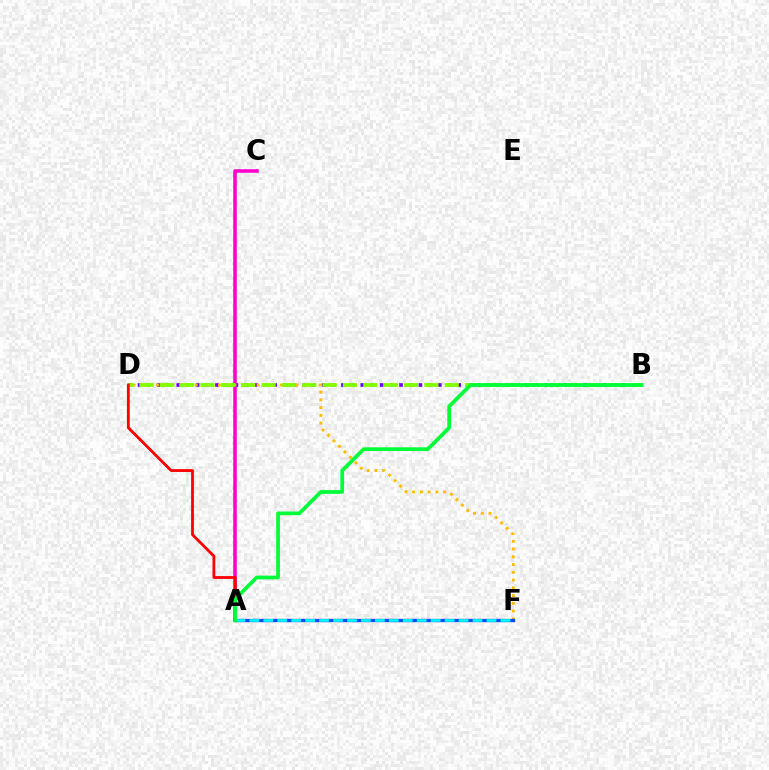{('A', 'C'): [{'color': '#ff00cf', 'line_style': 'solid', 'thickness': 2.56}], ('B', 'D'): [{'color': '#7200ff', 'line_style': 'dotted', 'thickness': 2.63}, {'color': '#84ff00', 'line_style': 'dashed', 'thickness': 2.76}], ('D', 'F'): [{'color': '#ffbd00', 'line_style': 'dotted', 'thickness': 2.11}], ('A', 'D'): [{'color': '#ff0000', 'line_style': 'solid', 'thickness': 2.02}], ('A', 'F'): [{'color': '#004bff', 'line_style': 'solid', 'thickness': 2.39}, {'color': '#00fff6', 'line_style': 'dashed', 'thickness': 1.89}], ('A', 'B'): [{'color': '#00ff39', 'line_style': 'solid', 'thickness': 2.69}]}